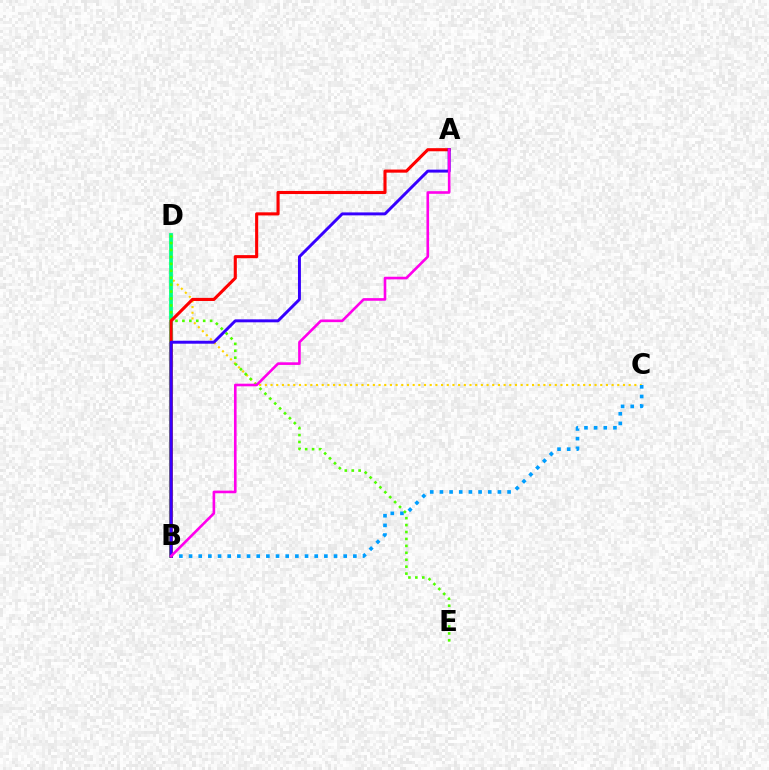{('C', 'D'): [{'color': '#ffd500', 'line_style': 'dotted', 'thickness': 1.54}], ('B', 'D'): [{'color': '#00ff86', 'line_style': 'solid', 'thickness': 2.71}], ('B', 'C'): [{'color': '#009eff', 'line_style': 'dotted', 'thickness': 2.63}], ('D', 'E'): [{'color': '#4fff00', 'line_style': 'dotted', 'thickness': 1.88}], ('A', 'B'): [{'color': '#ff0000', 'line_style': 'solid', 'thickness': 2.24}, {'color': '#3700ff', 'line_style': 'solid', 'thickness': 2.12}, {'color': '#ff00ed', 'line_style': 'solid', 'thickness': 1.89}]}